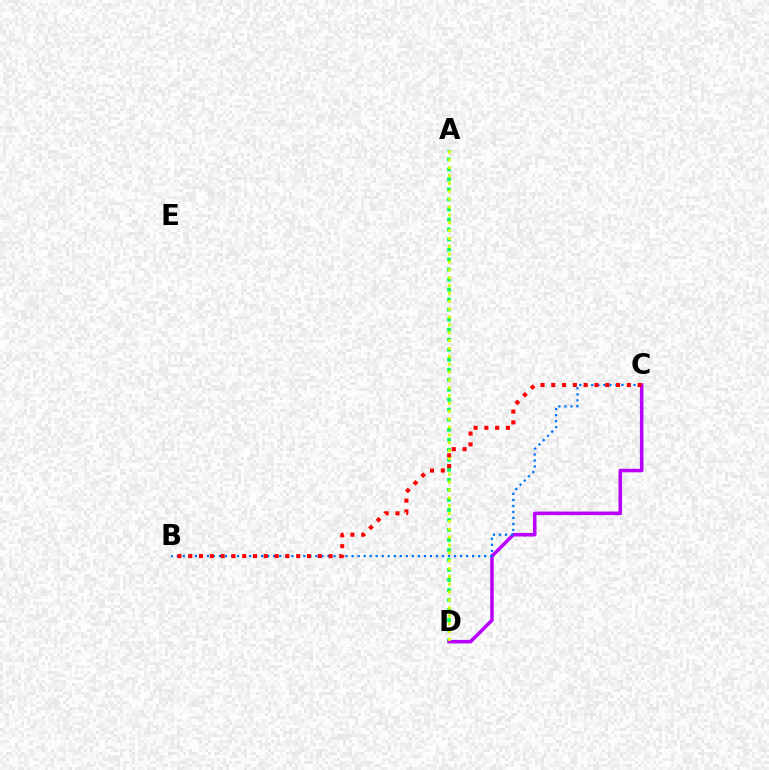{('A', 'D'): [{'color': '#00ff5c', 'line_style': 'dotted', 'thickness': 2.72}, {'color': '#d1ff00', 'line_style': 'dotted', 'thickness': 2.14}], ('C', 'D'): [{'color': '#b900ff', 'line_style': 'solid', 'thickness': 2.54}], ('B', 'C'): [{'color': '#0074ff', 'line_style': 'dotted', 'thickness': 1.64}, {'color': '#ff0000', 'line_style': 'dotted', 'thickness': 2.93}]}